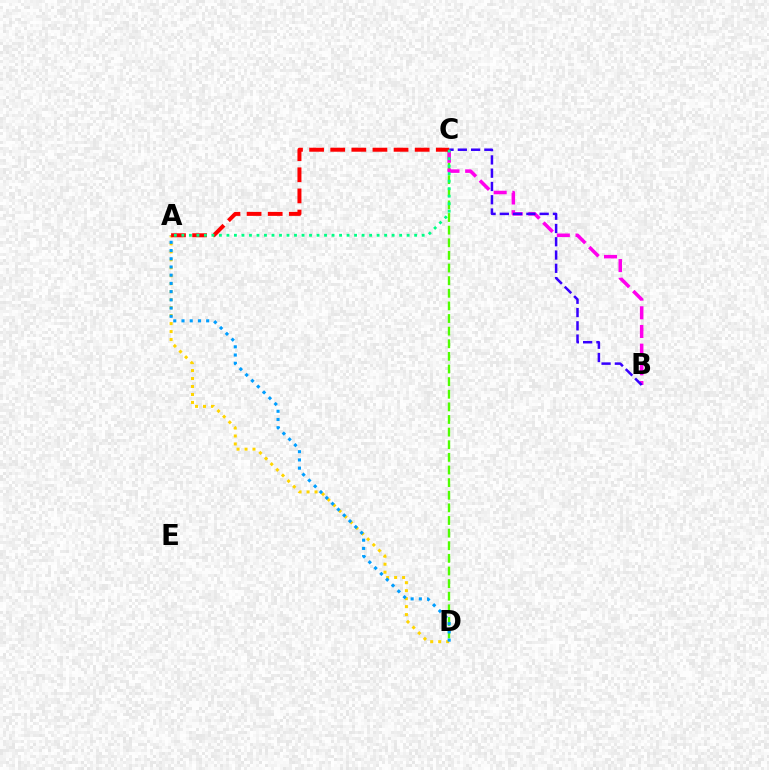{('A', 'D'): [{'color': '#ffd500', 'line_style': 'dotted', 'thickness': 2.17}, {'color': '#009eff', 'line_style': 'dotted', 'thickness': 2.23}], ('C', 'D'): [{'color': '#4fff00', 'line_style': 'dashed', 'thickness': 1.71}], ('B', 'C'): [{'color': '#ff00ed', 'line_style': 'dashed', 'thickness': 2.54}, {'color': '#3700ff', 'line_style': 'dashed', 'thickness': 1.8}], ('A', 'C'): [{'color': '#ff0000', 'line_style': 'dashed', 'thickness': 2.87}, {'color': '#00ff86', 'line_style': 'dotted', 'thickness': 2.04}]}